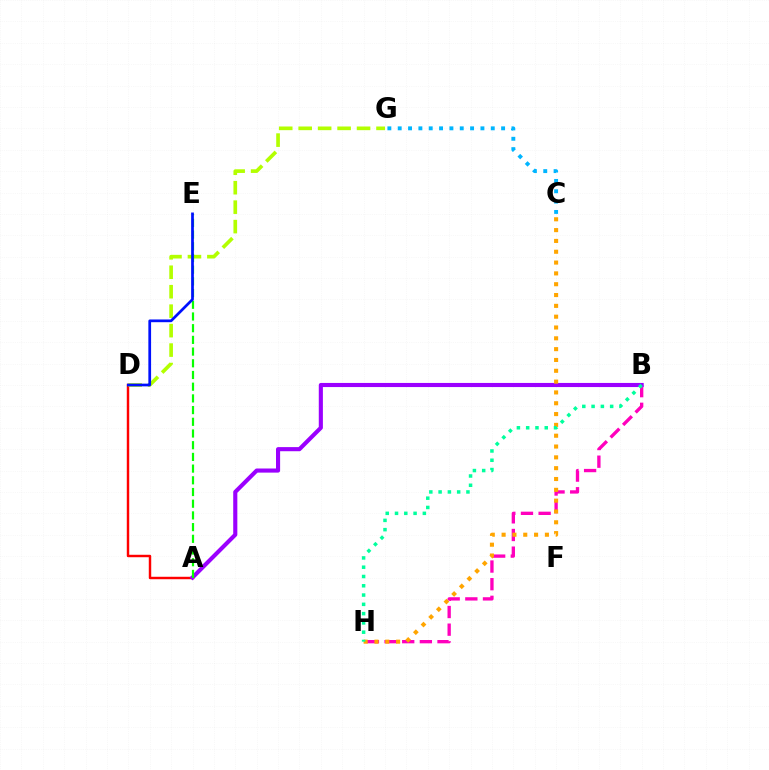{('B', 'H'): [{'color': '#ff00bd', 'line_style': 'dashed', 'thickness': 2.4}, {'color': '#00ff9d', 'line_style': 'dotted', 'thickness': 2.52}], ('A', 'D'): [{'color': '#ff0000', 'line_style': 'solid', 'thickness': 1.76}], ('A', 'B'): [{'color': '#9b00ff', 'line_style': 'solid', 'thickness': 2.96}], ('C', 'G'): [{'color': '#00b5ff', 'line_style': 'dotted', 'thickness': 2.81}], ('D', 'G'): [{'color': '#b3ff00', 'line_style': 'dashed', 'thickness': 2.64}], ('A', 'E'): [{'color': '#08ff00', 'line_style': 'dashed', 'thickness': 1.59}], ('C', 'H'): [{'color': '#ffa500', 'line_style': 'dotted', 'thickness': 2.94}], ('D', 'E'): [{'color': '#0010ff', 'line_style': 'solid', 'thickness': 1.96}]}